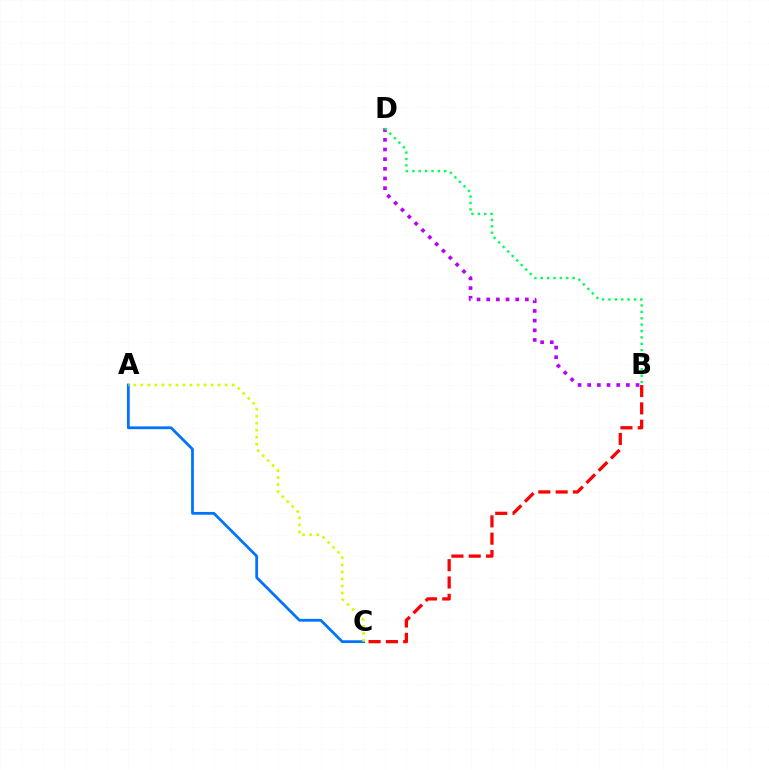{('B', 'D'): [{'color': '#b900ff', 'line_style': 'dotted', 'thickness': 2.63}, {'color': '#00ff5c', 'line_style': 'dotted', 'thickness': 1.73}], ('A', 'C'): [{'color': '#0074ff', 'line_style': 'solid', 'thickness': 2.0}, {'color': '#d1ff00', 'line_style': 'dotted', 'thickness': 1.91}], ('B', 'C'): [{'color': '#ff0000', 'line_style': 'dashed', 'thickness': 2.35}]}